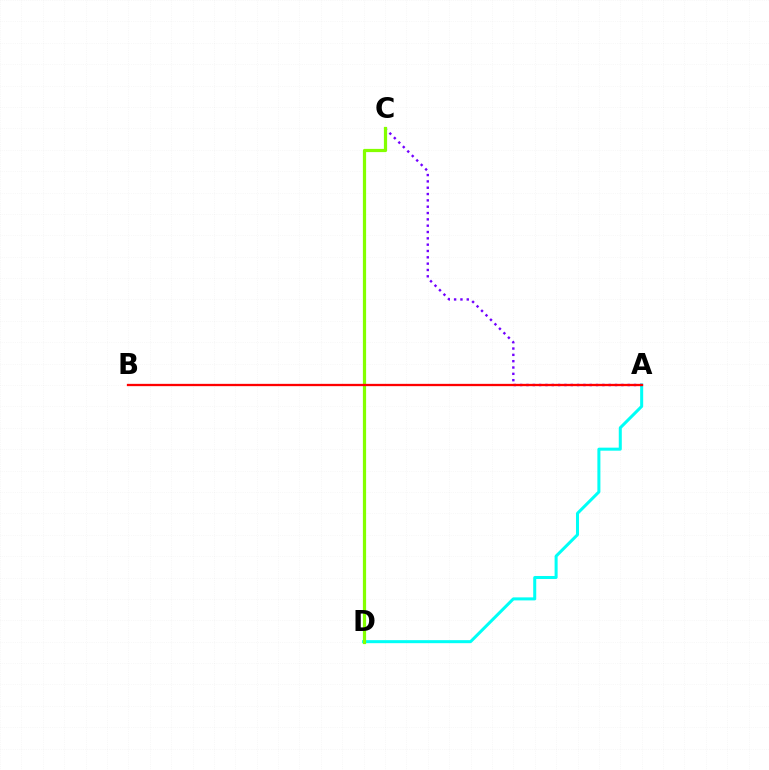{('A', 'D'): [{'color': '#00fff6', 'line_style': 'solid', 'thickness': 2.18}], ('A', 'C'): [{'color': '#7200ff', 'line_style': 'dotted', 'thickness': 1.72}], ('C', 'D'): [{'color': '#84ff00', 'line_style': 'solid', 'thickness': 2.31}], ('A', 'B'): [{'color': '#ff0000', 'line_style': 'solid', 'thickness': 1.65}]}